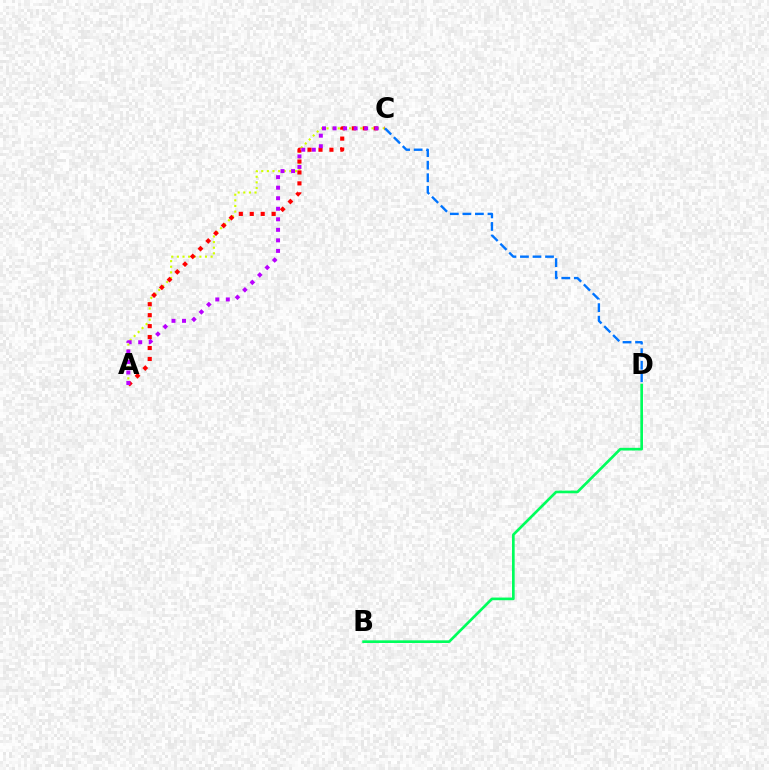{('B', 'D'): [{'color': '#00ff5c', 'line_style': 'solid', 'thickness': 1.92}], ('A', 'C'): [{'color': '#d1ff00', 'line_style': 'dotted', 'thickness': 1.53}, {'color': '#ff0000', 'line_style': 'dotted', 'thickness': 2.97}, {'color': '#b900ff', 'line_style': 'dotted', 'thickness': 2.86}], ('C', 'D'): [{'color': '#0074ff', 'line_style': 'dashed', 'thickness': 1.7}]}